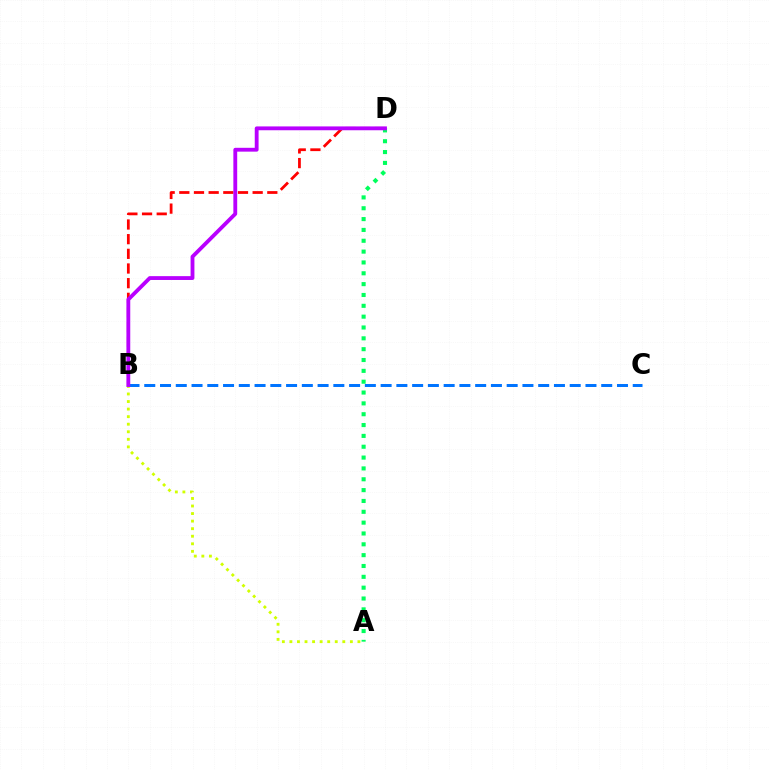{('A', 'B'): [{'color': '#d1ff00', 'line_style': 'dotted', 'thickness': 2.05}], ('B', 'D'): [{'color': '#ff0000', 'line_style': 'dashed', 'thickness': 1.99}, {'color': '#b900ff', 'line_style': 'solid', 'thickness': 2.76}], ('B', 'C'): [{'color': '#0074ff', 'line_style': 'dashed', 'thickness': 2.14}], ('A', 'D'): [{'color': '#00ff5c', 'line_style': 'dotted', 'thickness': 2.95}]}